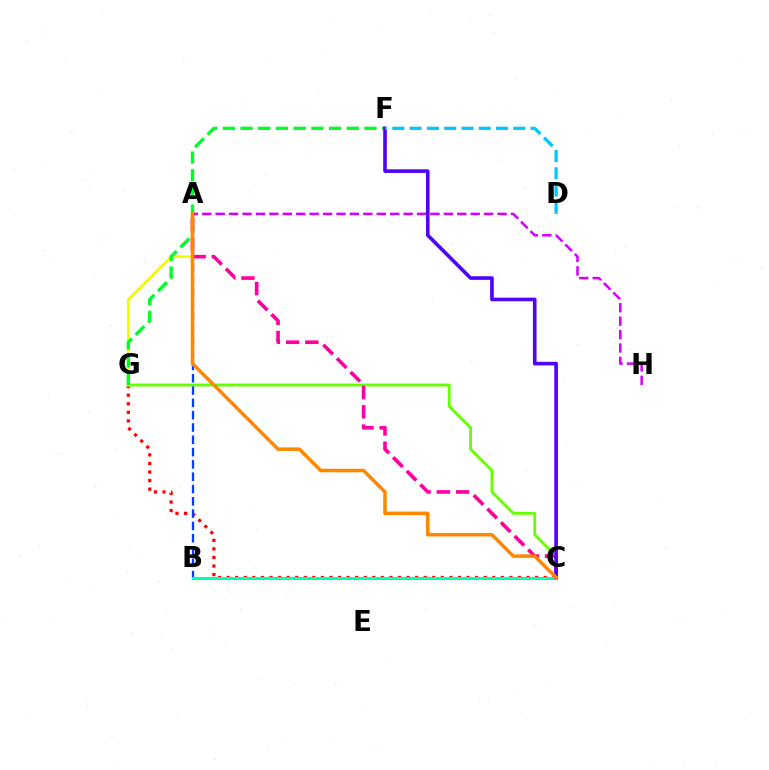{('C', 'G'): [{'color': '#ff0000', 'line_style': 'dotted', 'thickness': 2.33}, {'color': '#66ff00', 'line_style': 'solid', 'thickness': 2.06}], ('A', 'B'): [{'color': '#003fff', 'line_style': 'dashed', 'thickness': 1.67}], ('B', 'C'): [{'color': '#00ffaf', 'line_style': 'solid', 'thickness': 2.19}], ('A', 'G'): [{'color': '#eeff00', 'line_style': 'solid', 'thickness': 2.0}], ('F', 'G'): [{'color': '#00ff27', 'line_style': 'dashed', 'thickness': 2.4}], ('A', 'C'): [{'color': '#ff00a0', 'line_style': 'dashed', 'thickness': 2.62}, {'color': '#ff8800', 'line_style': 'solid', 'thickness': 2.55}], ('C', 'F'): [{'color': '#4f00ff', 'line_style': 'solid', 'thickness': 2.6}], ('A', 'H'): [{'color': '#d600ff', 'line_style': 'dashed', 'thickness': 1.82}], ('D', 'F'): [{'color': '#00c7ff', 'line_style': 'dashed', 'thickness': 2.35}]}